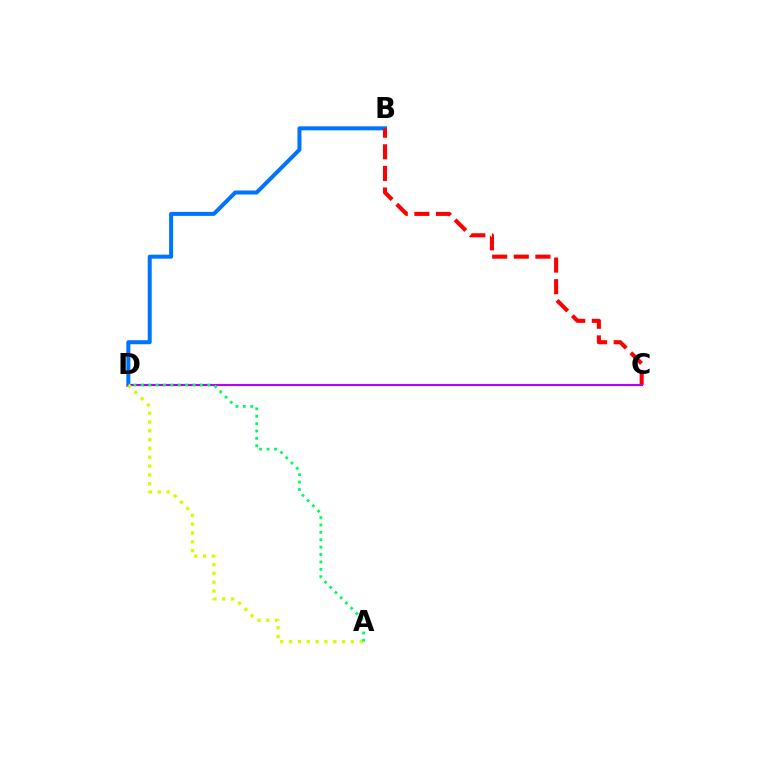{('B', 'D'): [{'color': '#0074ff', 'line_style': 'solid', 'thickness': 2.89}], ('B', 'C'): [{'color': '#ff0000', 'line_style': 'dashed', 'thickness': 2.94}], ('C', 'D'): [{'color': '#b900ff', 'line_style': 'solid', 'thickness': 1.53}], ('A', 'D'): [{'color': '#d1ff00', 'line_style': 'dotted', 'thickness': 2.4}, {'color': '#00ff5c', 'line_style': 'dotted', 'thickness': 2.01}]}